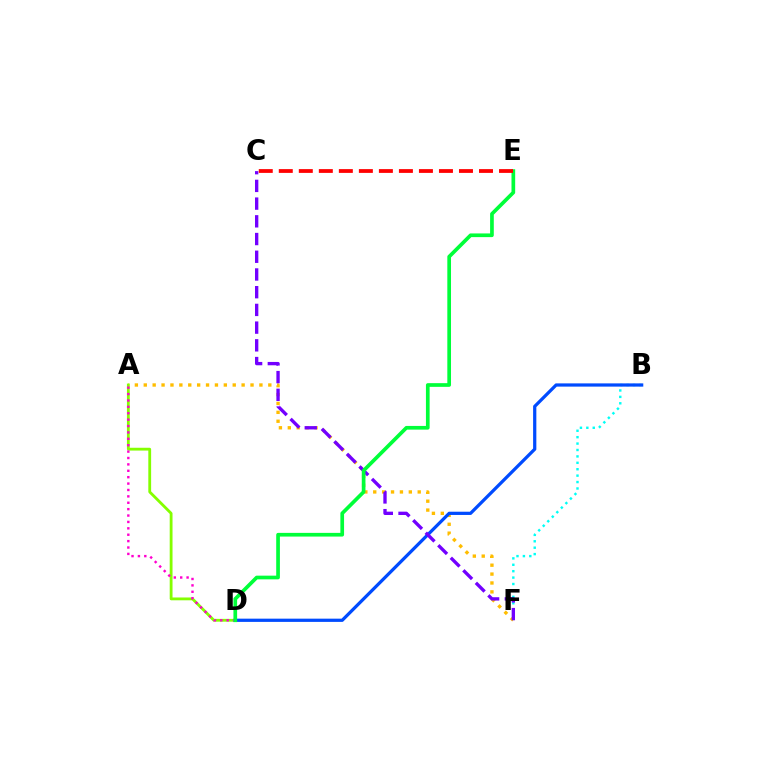{('B', 'F'): [{'color': '#00fff6', 'line_style': 'dotted', 'thickness': 1.74}], ('A', 'F'): [{'color': '#ffbd00', 'line_style': 'dotted', 'thickness': 2.42}], ('A', 'D'): [{'color': '#84ff00', 'line_style': 'solid', 'thickness': 2.03}, {'color': '#ff00cf', 'line_style': 'dotted', 'thickness': 1.74}], ('B', 'D'): [{'color': '#004bff', 'line_style': 'solid', 'thickness': 2.33}], ('C', 'F'): [{'color': '#7200ff', 'line_style': 'dashed', 'thickness': 2.41}], ('D', 'E'): [{'color': '#00ff39', 'line_style': 'solid', 'thickness': 2.66}], ('C', 'E'): [{'color': '#ff0000', 'line_style': 'dashed', 'thickness': 2.72}]}